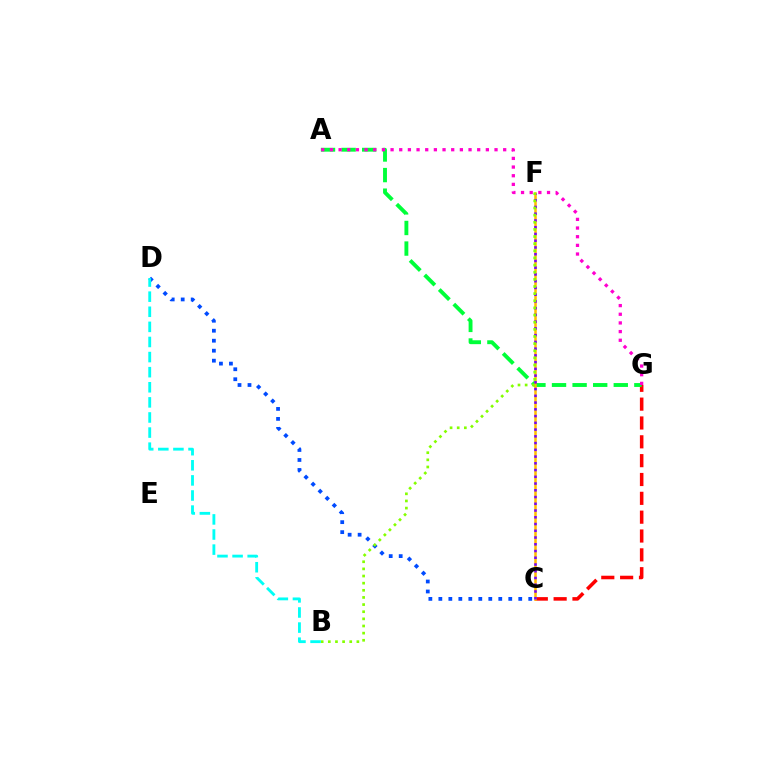{('C', 'G'): [{'color': '#ff0000', 'line_style': 'dashed', 'thickness': 2.56}], ('A', 'G'): [{'color': '#00ff39', 'line_style': 'dashed', 'thickness': 2.8}, {'color': '#ff00cf', 'line_style': 'dotted', 'thickness': 2.35}], ('C', 'F'): [{'color': '#ffbd00', 'line_style': 'solid', 'thickness': 1.83}, {'color': '#7200ff', 'line_style': 'dotted', 'thickness': 1.83}], ('C', 'D'): [{'color': '#004bff', 'line_style': 'dotted', 'thickness': 2.71}], ('B', 'F'): [{'color': '#84ff00', 'line_style': 'dotted', 'thickness': 1.94}], ('B', 'D'): [{'color': '#00fff6', 'line_style': 'dashed', 'thickness': 2.05}]}